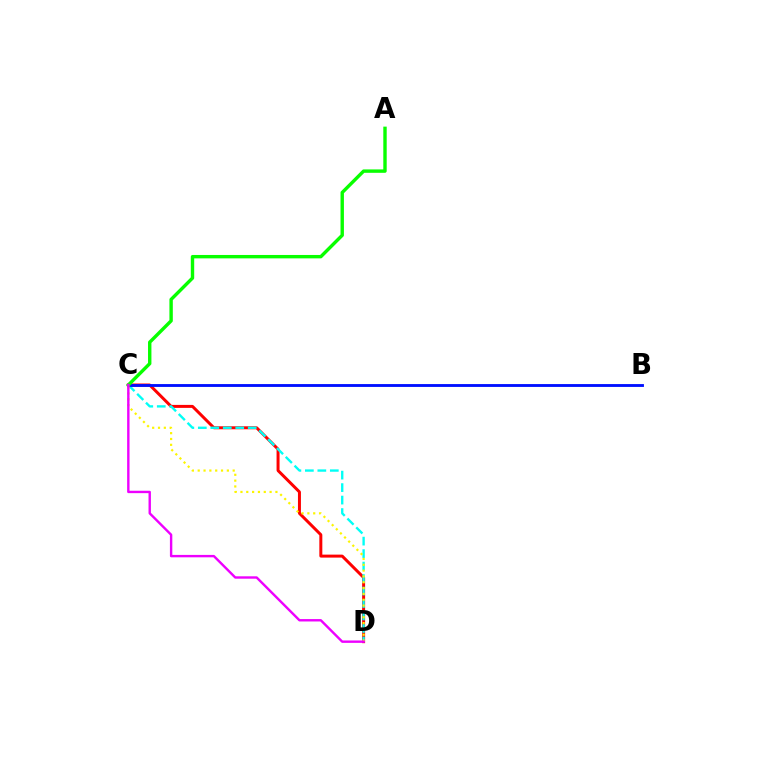{('C', 'D'): [{'color': '#ff0000', 'line_style': 'solid', 'thickness': 2.15}, {'color': '#00fff6', 'line_style': 'dashed', 'thickness': 1.69}, {'color': '#fcf500', 'line_style': 'dotted', 'thickness': 1.58}, {'color': '#ee00ff', 'line_style': 'solid', 'thickness': 1.73}], ('B', 'C'): [{'color': '#0010ff', 'line_style': 'solid', 'thickness': 2.05}], ('A', 'C'): [{'color': '#08ff00', 'line_style': 'solid', 'thickness': 2.45}]}